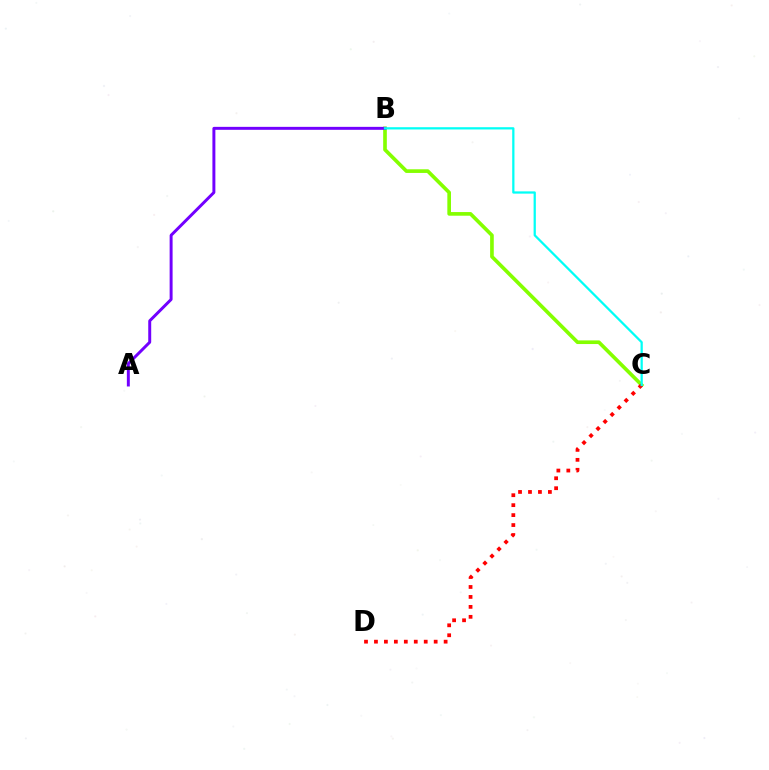{('B', 'C'): [{'color': '#84ff00', 'line_style': 'solid', 'thickness': 2.63}, {'color': '#00fff6', 'line_style': 'solid', 'thickness': 1.62}], ('A', 'B'): [{'color': '#7200ff', 'line_style': 'solid', 'thickness': 2.13}], ('C', 'D'): [{'color': '#ff0000', 'line_style': 'dotted', 'thickness': 2.7}]}